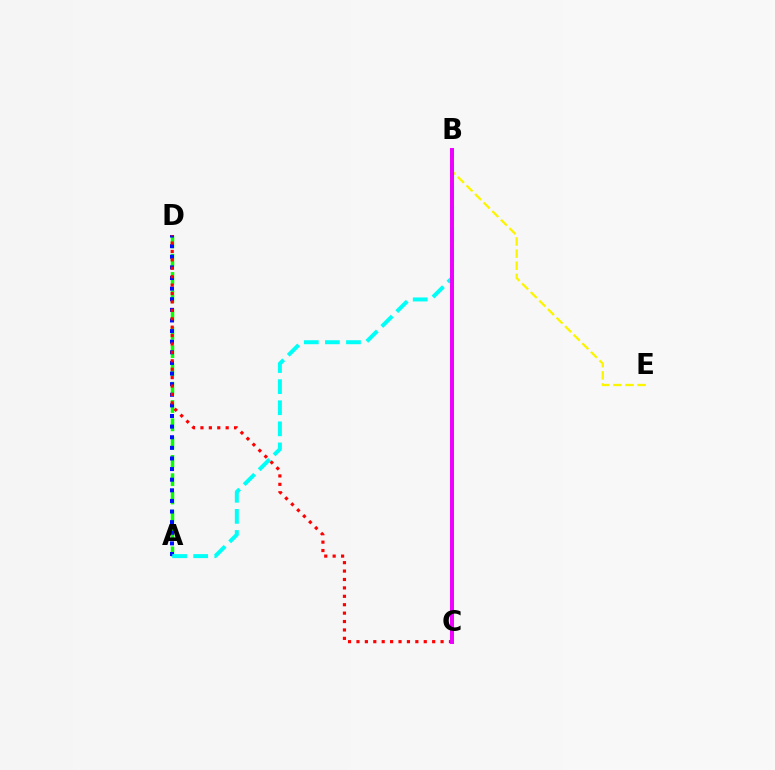{('A', 'D'): [{'color': '#08ff00', 'line_style': 'dashed', 'thickness': 2.49}, {'color': '#0010ff', 'line_style': 'dotted', 'thickness': 2.88}], ('B', 'E'): [{'color': '#fcf500', 'line_style': 'dashed', 'thickness': 1.65}], ('A', 'B'): [{'color': '#00fff6', 'line_style': 'dashed', 'thickness': 2.87}], ('C', 'D'): [{'color': '#ff0000', 'line_style': 'dotted', 'thickness': 2.29}], ('B', 'C'): [{'color': '#ee00ff', 'line_style': 'solid', 'thickness': 2.86}]}